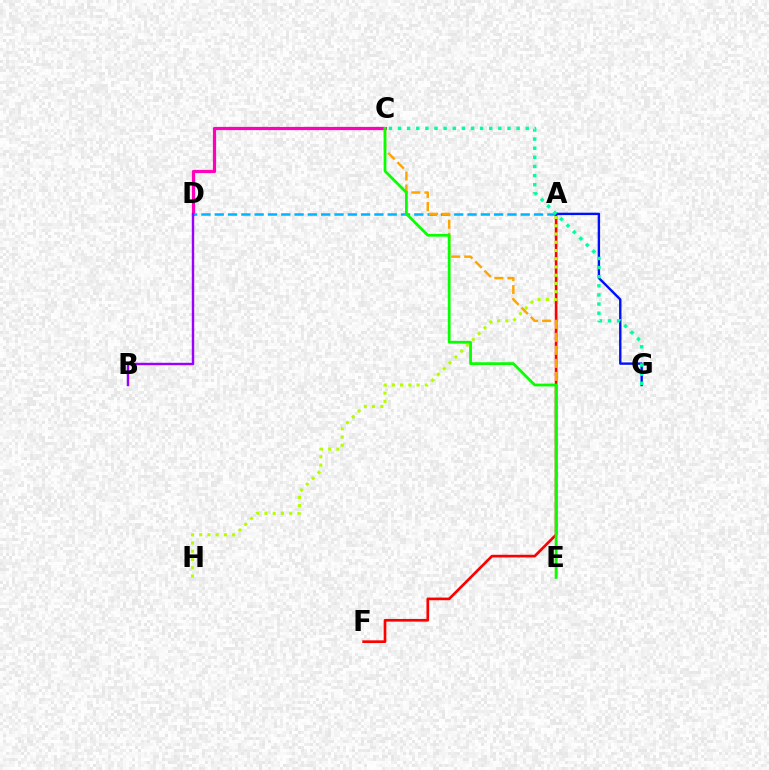{('C', 'D'): [{'color': '#ff00bd', 'line_style': 'solid', 'thickness': 2.31}], ('A', 'D'): [{'color': '#00b5ff', 'line_style': 'dashed', 'thickness': 1.81}], ('A', 'F'): [{'color': '#ff0000', 'line_style': 'solid', 'thickness': 1.92}], ('C', 'E'): [{'color': '#ffa500', 'line_style': 'dashed', 'thickness': 1.77}, {'color': '#08ff00', 'line_style': 'solid', 'thickness': 1.98}], ('A', 'G'): [{'color': '#0010ff', 'line_style': 'solid', 'thickness': 1.73}], ('C', 'G'): [{'color': '#00ff9d', 'line_style': 'dotted', 'thickness': 2.48}], ('A', 'H'): [{'color': '#b3ff00', 'line_style': 'dotted', 'thickness': 2.24}], ('B', 'D'): [{'color': '#9b00ff', 'line_style': 'solid', 'thickness': 1.74}]}